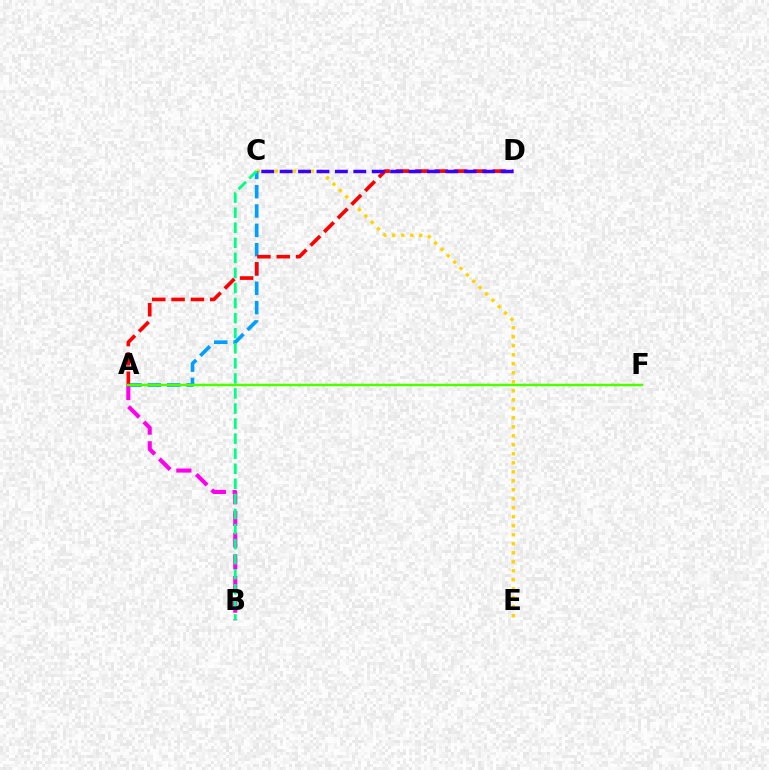{('C', 'E'): [{'color': '#ffd500', 'line_style': 'dotted', 'thickness': 2.44}], ('A', 'C'): [{'color': '#009eff', 'line_style': 'dashed', 'thickness': 2.62}], ('A', 'B'): [{'color': '#ff00ed', 'line_style': 'dashed', 'thickness': 2.95}], ('B', 'C'): [{'color': '#00ff86', 'line_style': 'dashed', 'thickness': 2.05}], ('A', 'D'): [{'color': '#ff0000', 'line_style': 'dashed', 'thickness': 2.63}], ('A', 'F'): [{'color': '#4fff00', 'line_style': 'solid', 'thickness': 1.79}], ('C', 'D'): [{'color': '#3700ff', 'line_style': 'dashed', 'thickness': 2.5}]}